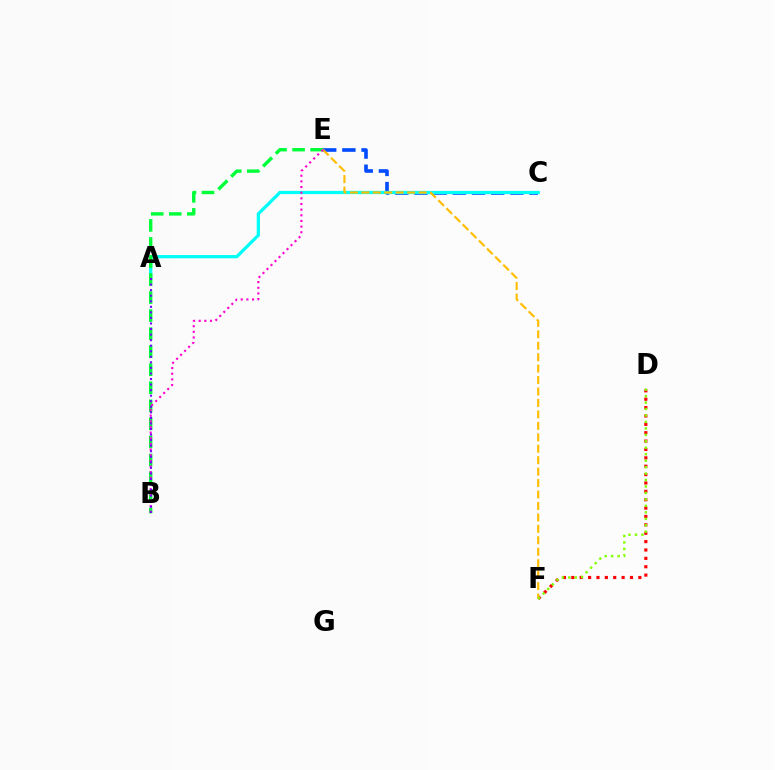{('C', 'E'): [{'color': '#004bff', 'line_style': 'dashed', 'thickness': 2.61}], ('A', 'C'): [{'color': '#00fff6', 'line_style': 'solid', 'thickness': 2.33}], ('D', 'F'): [{'color': '#ff0000', 'line_style': 'dotted', 'thickness': 2.28}, {'color': '#84ff00', 'line_style': 'dotted', 'thickness': 1.75}], ('E', 'F'): [{'color': '#ffbd00', 'line_style': 'dashed', 'thickness': 1.55}], ('B', 'E'): [{'color': '#00ff39', 'line_style': 'dashed', 'thickness': 2.45}, {'color': '#ff00cf', 'line_style': 'dotted', 'thickness': 1.54}], ('A', 'B'): [{'color': '#7200ff', 'line_style': 'dotted', 'thickness': 1.51}]}